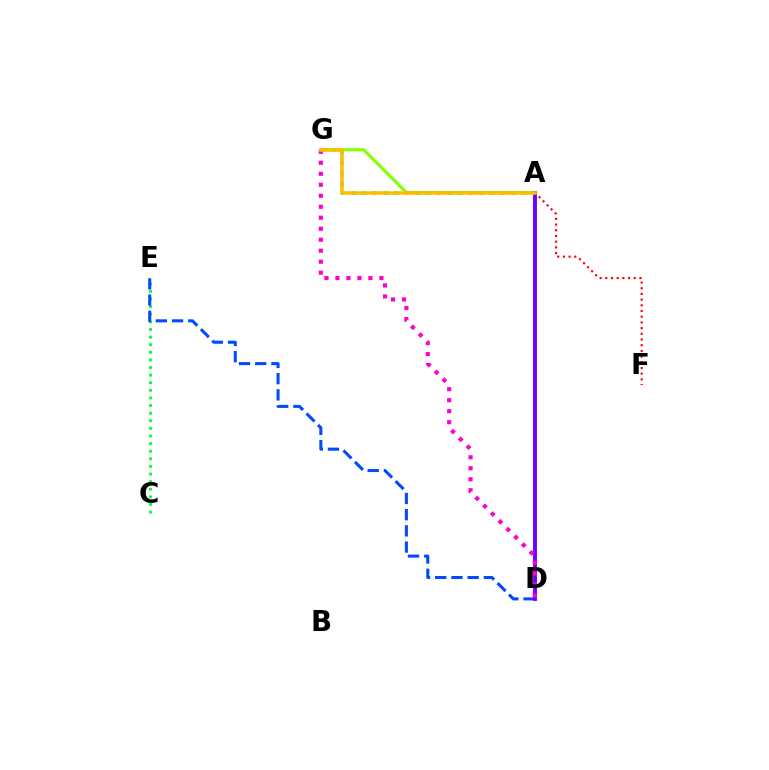{('A', 'G'): [{'color': '#00fff6', 'line_style': 'dotted', 'thickness': 2.88}, {'color': '#84ff00', 'line_style': 'solid', 'thickness': 2.25}, {'color': '#ffbd00', 'line_style': 'solid', 'thickness': 2.53}], ('A', 'F'): [{'color': '#ff0000', 'line_style': 'dotted', 'thickness': 1.55}], ('C', 'E'): [{'color': '#00ff39', 'line_style': 'dotted', 'thickness': 2.07}], ('D', 'E'): [{'color': '#004bff', 'line_style': 'dashed', 'thickness': 2.2}], ('A', 'D'): [{'color': '#7200ff', 'line_style': 'solid', 'thickness': 2.8}], ('D', 'G'): [{'color': '#ff00cf', 'line_style': 'dotted', 'thickness': 2.99}]}